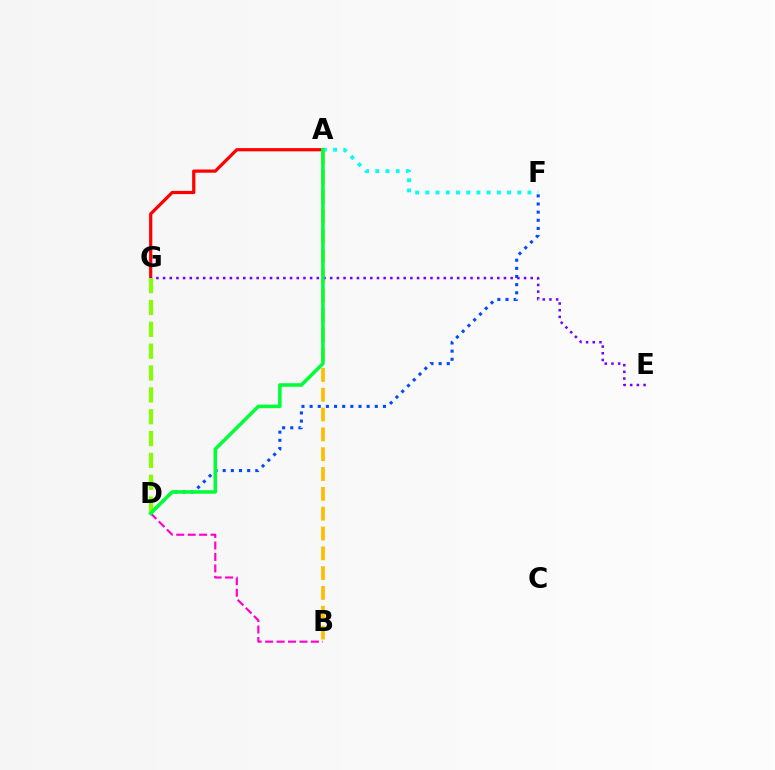{('D', 'F'): [{'color': '#004bff', 'line_style': 'dotted', 'thickness': 2.21}], ('A', 'G'): [{'color': '#ff0000', 'line_style': 'solid', 'thickness': 2.31}], ('A', 'B'): [{'color': '#ffbd00', 'line_style': 'dashed', 'thickness': 2.69}], ('E', 'G'): [{'color': '#7200ff', 'line_style': 'dotted', 'thickness': 1.82}], ('D', 'G'): [{'color': '#84ff00', 'line_style': 'dashed', 'thickness': 2.97}], ('B', 'D'): [{'color': '#ff00cf', 'line_style': 'dashed', 'thickness': 1.56}], ('A', 'F'): [{'color': '#00fff6', 'line_style': 'dotted', 'thickness': 2.77}], ('A', 'D'): [{'color': '#00ff39', 'line_style': 'solid', 'thickness': 2.55}]}